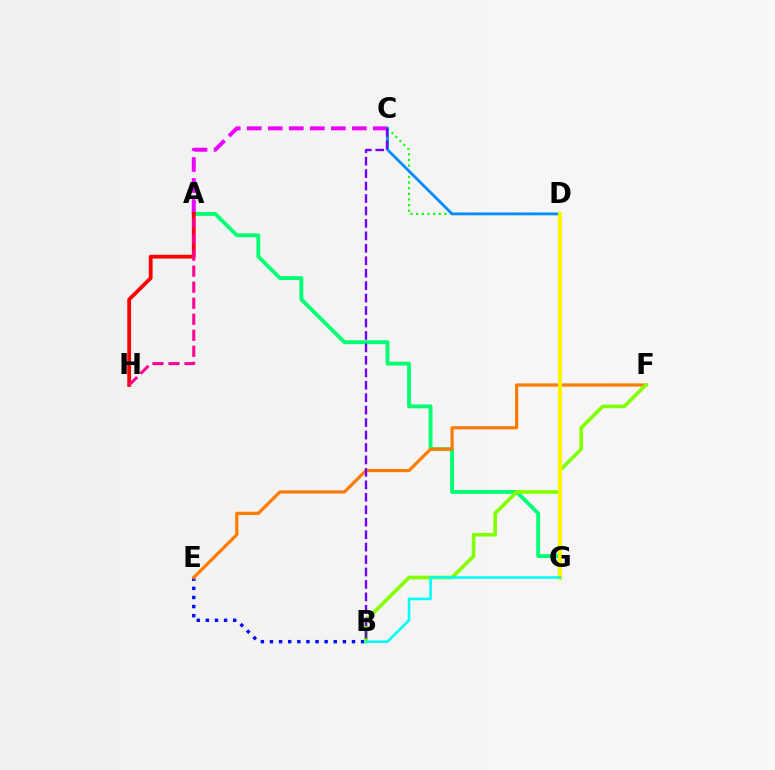{('A', 'G'): [{'color': '#00ff74', 'line_style': 'solid', 'thickness': 2.77}], ('C', 'D'): [{'color': '#08ff00', 'line_style': 'dotted', 'thickness': 1.53}, {'color': '#008cff', 'line_style': 'solid', 'thickness': 2.02}], ('B', 'E'): [{'color': '#0010ff', 'line_style': 'dotted', 'thickness': 2.48}], ('A', 'C'): [{'color': '#ee00ff', 'line_style': 'dashed', 'thickness': 2.86}], ('A', 'H'): [{'color': '#ff0000', 'line_style': 'solid', 'thickness': 2.73}, {'color': '#ff0094', 'line_style': 'dashed', 'thickness': 2.18}], ('E', 'F'): [{'color': '#ff7c00', 'line_style': 'solid', 'thickness': 2.32}], ('B', 'F'): [{'color': '#84ff00', 'line_style': 'solid', 'thickness': 2.63}], ('B', 'C'): [{'color': '#7200ff', 'line_style': 'dashed', 'thickness': 1.69}], ('D', 'G'): [{'color': '#fcf500', 'line_style': 'solid', 'thickness': 2.88}], ('B', 'G'): [{'color': '#00fff6', 'line_style': 'solid', 'thickness': 1.88}]}